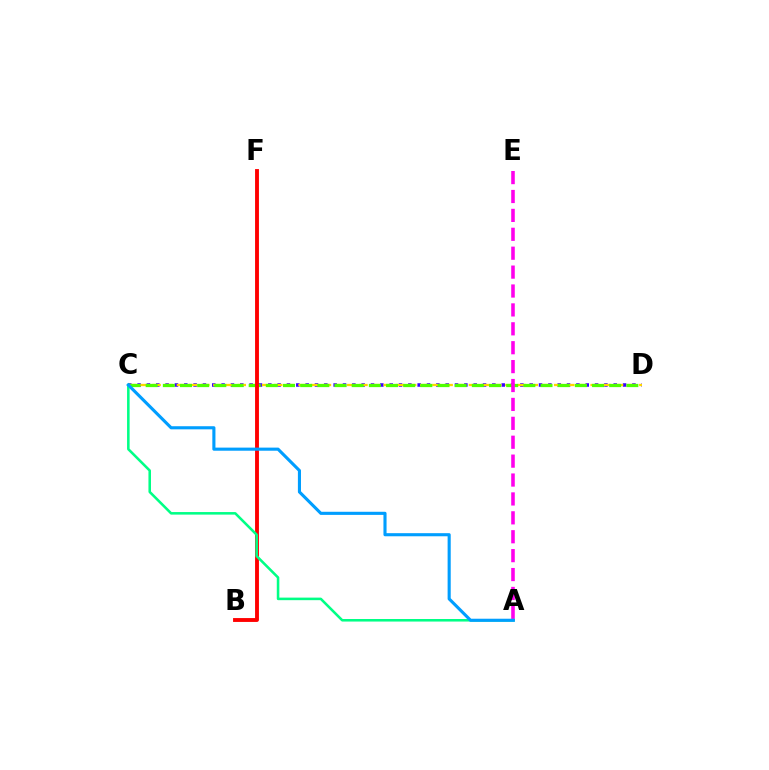{('C', 'D'): [{'color': '#3700ff', 'line_style': 'dotted', 'thickness': 2.54}, {'color': '#ffd500', 'line_style': 'dashed', 'thickness': 1.65}, {'color': '#4fff00', 'line_style': 'dashed', 'thickness': 2.33}], ('B', 'F'): [{'color': '#ff0000', 'line_style': 'solid', 'thickness': 2.78}], ('A', 'C'): [{'color': '#00ff86', 'line_style': 'solid', 'thickness': 1.84}, {'color': '#009eff', 'line_style': 'solid', 'thickness': 2.24}], ('A', 'E'): [{'color': '#ff00ed', 'line_style': 'dashed', 'thickness': 2.57}]}